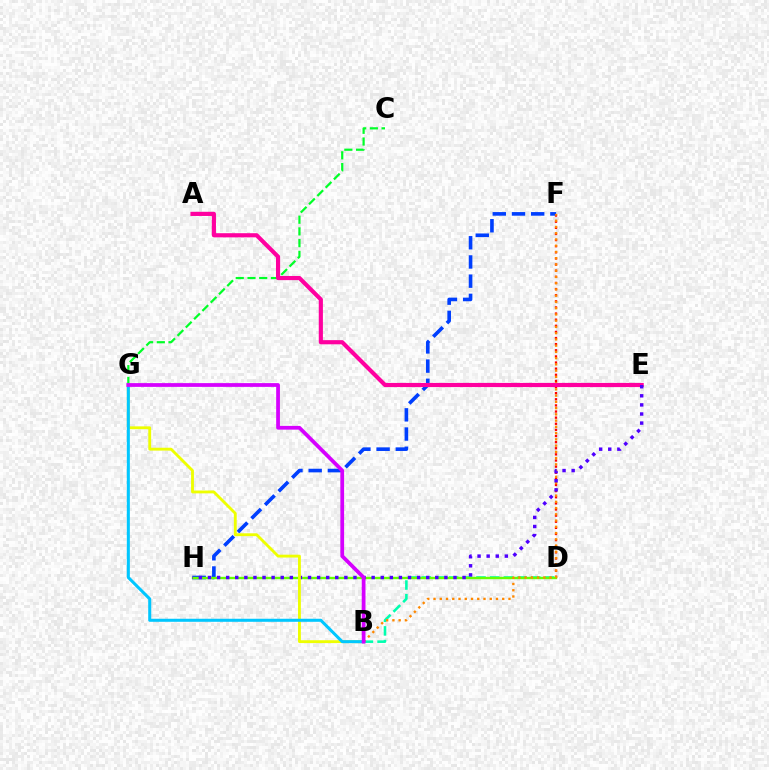{('C', 'G'): [{'color': '#00ff27', 'line_style': 'dashed', 'thickness': 1.59}], ('B', 'D'): [{'color': '#00ffaf', 'line_style': 'dashed', 'thickness': 1.86}], ('D', 'F'): [{'color': '#ff0000', 'line_style': 'dotted', 'thickness': 1.66}], ('F', 'H'): [{'color': '#003fff', 'line_style': 'dashed', 'thickness': 2.61}], ('D', 'H'): [{'color': '#66ff00', 'line_style': 'solid', 'thickness': 1.72}], ('B', 'F'): [{'color': '#ff8800', 'line_style': 'dotted', 'thickness': 1.7}], ('A', 'E'): [{'color': '#ff00a0', 'line_style': 'solid', 'thickness': 2.99}], ('E', 'H'): [{'color': '#4f00ff', 'line_style': 'dotted', 'thickness': 2.47}], ('B', 'G'): [{'color': '#eeff00', 'line_style': 'solid', 'thickness': 2.05}, {'color': '#00c7ff', 'line_style': 'solid', 'thickness': 2.19}, {'color': '#d600ff', 'line_style': 'solid', 'thickness': 2.71}]}